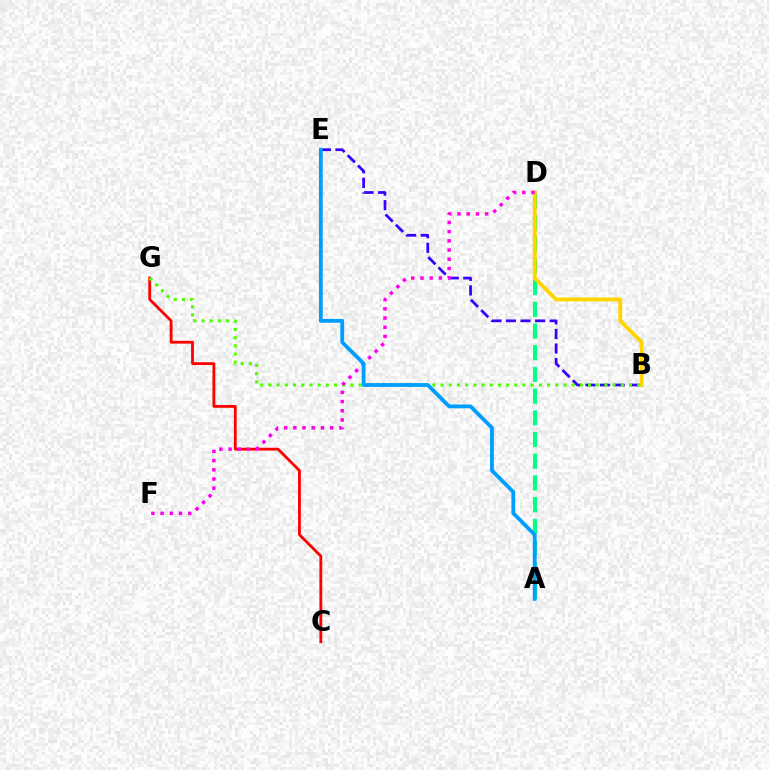{('A', 'D'): [{'color': '#00ff86', 'line_style': 'dashed', 'thickness': 2.95}], ('B', 'E'): [{'color': '#3700ff', 'line_style': 'dashed', 'thickness': 1.98}], ('C', 'G'): [{'color': '#ff0000', 'line_style': 'solid', 'thickness': 2.02}], ('B', 'D'): [{'color': '#ffd500', 'line_style': 'solid', 'thickness': 2.78}], ('B', 'G'): [{'color': '#4fff00', 'line_style': 'dotted', 'thickness': 2.23}], ('D', 'F'): [{'color': '#ff00ed', 'line_style': 'dotted', 'thickness': 2.5}], ('A', 'E'): [{'color': '#009eff', 'line_style': 'solid', 'thickness': 2.74}]}